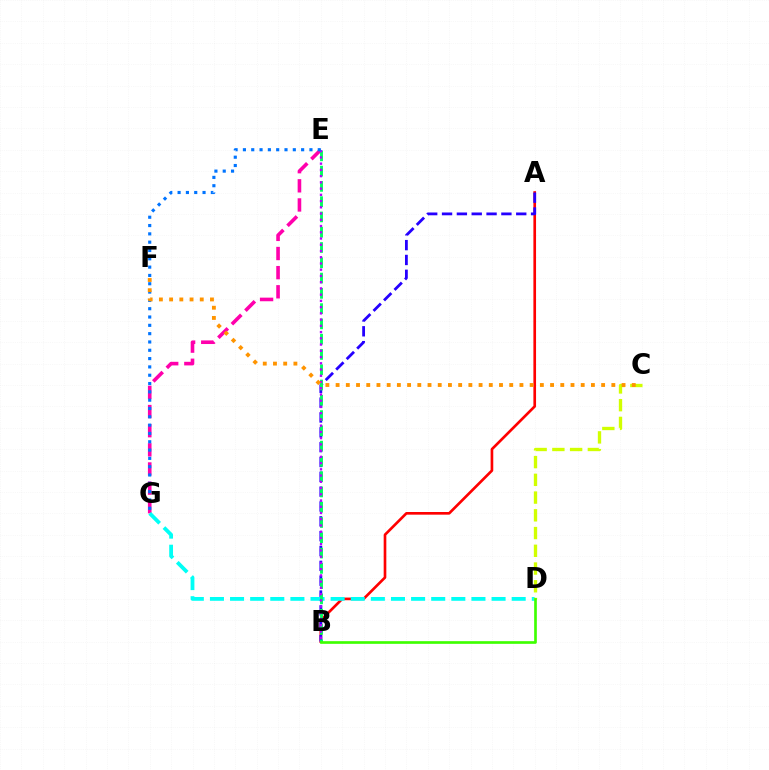{('A', 'B'): [{'color': '#ff0000', 'line_style': 'solid', 'thickness': 1.92}, {'color': '#2500ff', 'line_style': 'dashed', 'thickness': 2.02}], ('E', 'G'): [{'color': '#ff00ac', 'line_style': 'dashed', 'thickness': 2.6}, {'color': '#0074ff', 'line_style': 'dotted', 'thickness': 2.26}], ('D', 'G'): [{'color': '#00fff6', 'line_style': 'dashed', 'thickness': 2.73}], ('C', 'D'): [{'color': '#d1ff00', 'line_style': 'dashed', 'thickness': 2.41}], ('B', 'E'): [{'color': '#00ff5c', 'line_style': 'dashed', 'thickness': 2.08}, {'color': '#b900ff', 'line_style': 'dotted', 'thickness': 1.69}], ('B', 'D'): [{'color': '#3dff00', 'line_style': 'solid', 'thickness': 1.92}], ('C', 'F'): [{'color': '#ff9400', 'line_style': 'dotted', 'thickness': 2.77}]}